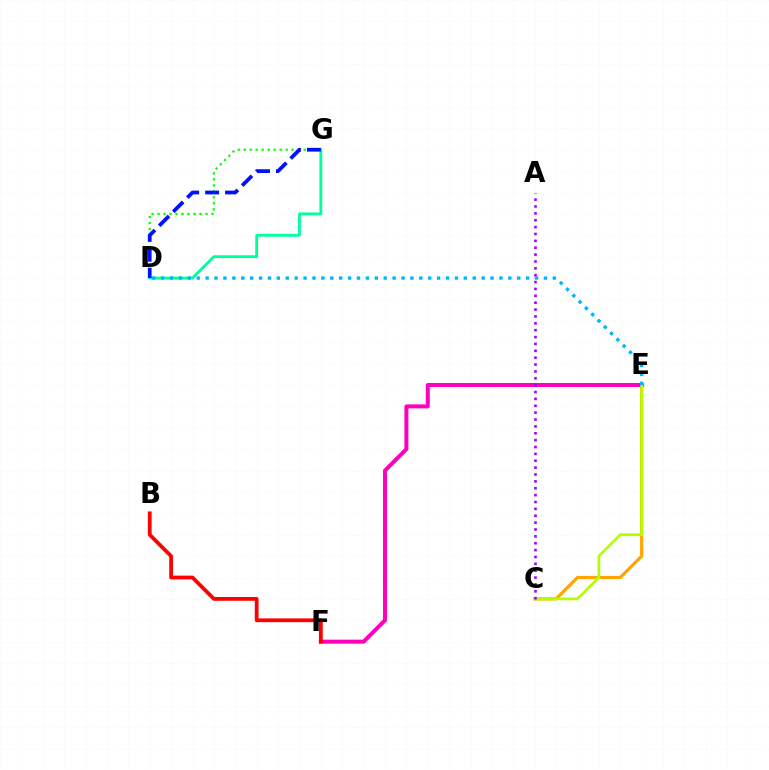{('D', 'G'): [{'color': '#08ff00', 'line_style': 'dotted', 'thickness': 1.63}, {'color': '#00ff9d', 'line_style': 'solid', 'thickness': 2.05}, {'color': '#0010ff', 'line_style': 'dashed', 'thickness': 2.71}], ('C', 'E'): [{'color': '#ffa500', 'line_style': 'solid', 'thickness': 2.31}, {'color': '#b3ff00', 'line_style': 'solid', 'thickness': 1.96}], ('E', 'F'): [{'color': '#ff00bd', 'line_style': 'solid', 'thickness': 2.87}], ('D', 'E'): [{'color': '#00b5ff', 'line_style': 'dotted', 'thickness': 2.42}], ('A', 'C'): [{'color': '#9b00ff', 'line_style': 'dotted', 'thickness': 1.87}], ('B', 'F'): [{'color': '#ff0000', 'line_style': 'solid', 'thickness': 2.72}]}